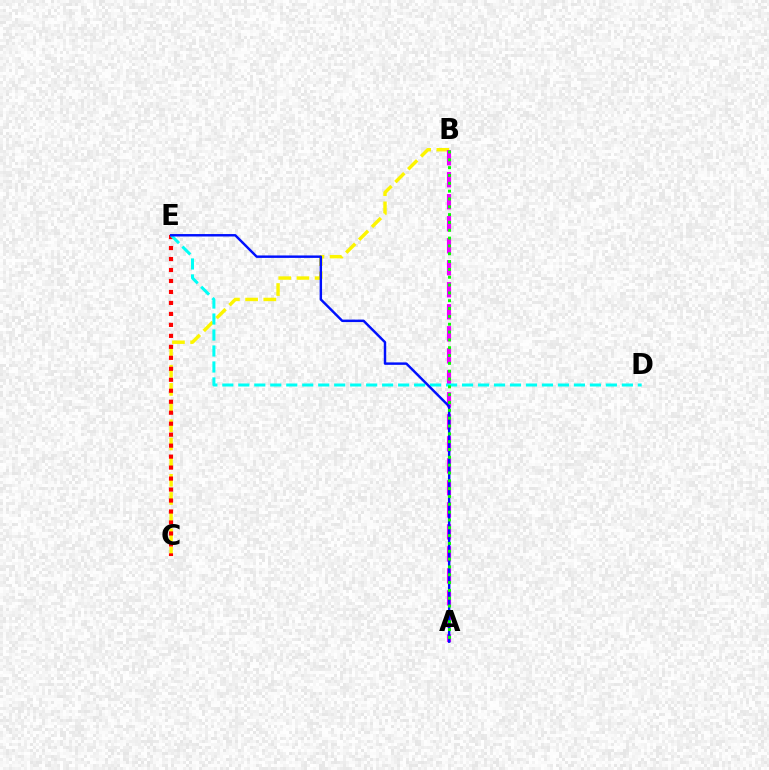{('B', 'C'): [{'color': '#fcf500', 'line_style': 'dashed', 'thickness': 2.47}], ('C', 'E'): [{'color': '#ff0000', 'line_style': 'dotted', 'thickness': 2.98}], ('A', 'B'): [{'color': '#ee00ff', 'line_style': 'dashed', 'thickness': 2.99}, {'color': '#08ff00', 'line_style': 'dotted', 'thickness': 2.13}], ('D', 'E'): [{'color': '#00fff6', 'line_style': 'dashed', 'thickness': 2.17}], ('A', 'E'): [{'color': '#0010ff', 'line_style': 'solid', 'thickness': 1.76}]}